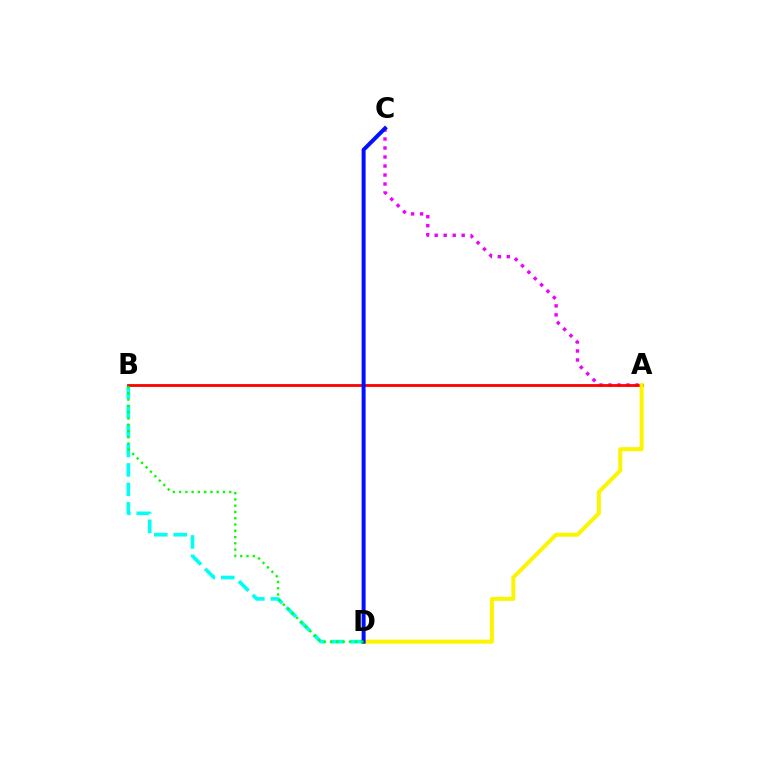{('A', 'C'): [{'color': '#ee00ff', 'line_style': 'dotted', 'thickness': 2.44}], ('B', 'D'): [{'color': '#00fff6', 'line_style': 'dashed', 'thickness': 2.64}, {'color': '#08ff00', 'line_style': 'dotted', 'thickness': 1.7}], ('A', 'B'): [{'color': '#ff0000', 'line_style': 'solid', 'thickness': 2.02}], ('A', 'D'): [{'color': '#fcf500', 'line_style': 'solid', 'thickness': 2.88}], ('C', 'D'): [{'color': '#0010ff', 'line_style': 'solid', 'thickness': 2.86}]}